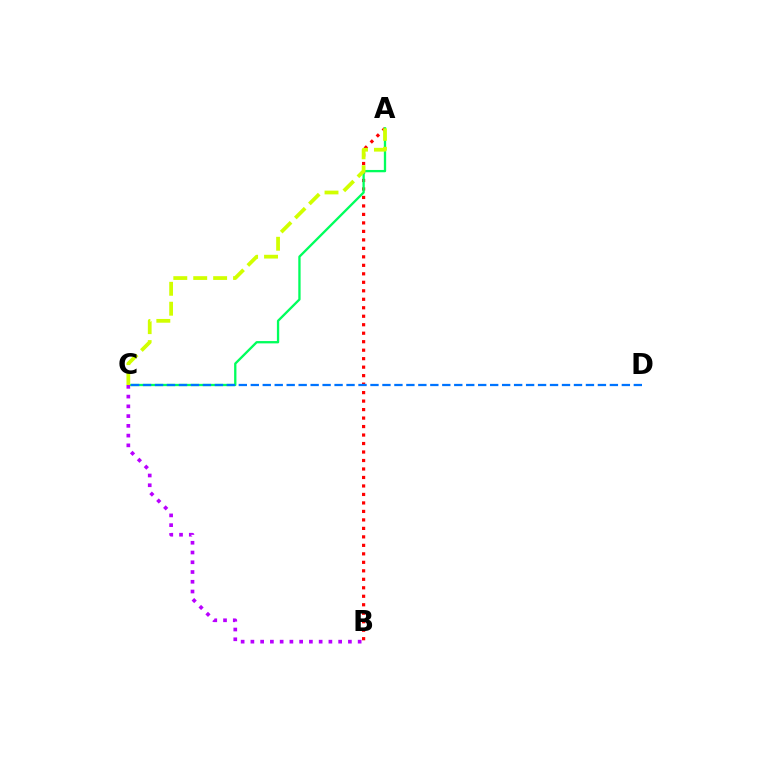{('A', 'B'): [{'color': '#ff0000', 'line_style': 'dotted', 'thickness': 2.31}], ('A', 'C'): [{'color': '#00ff5c', 'line_style': 'solid', 'thickness': 1.67}, {'color': '#d1ff00', 'line_style': 'dashed', 'thickness': 2.71}], ('B', 'C'): [{'color': '#b900ff', 'line_style': 'dotted', 'thickness': 2.65}], ('C', 'D'): [{'color': '#0074ff', 'line_style': 'dashed', 'thickness': 1.63}]}